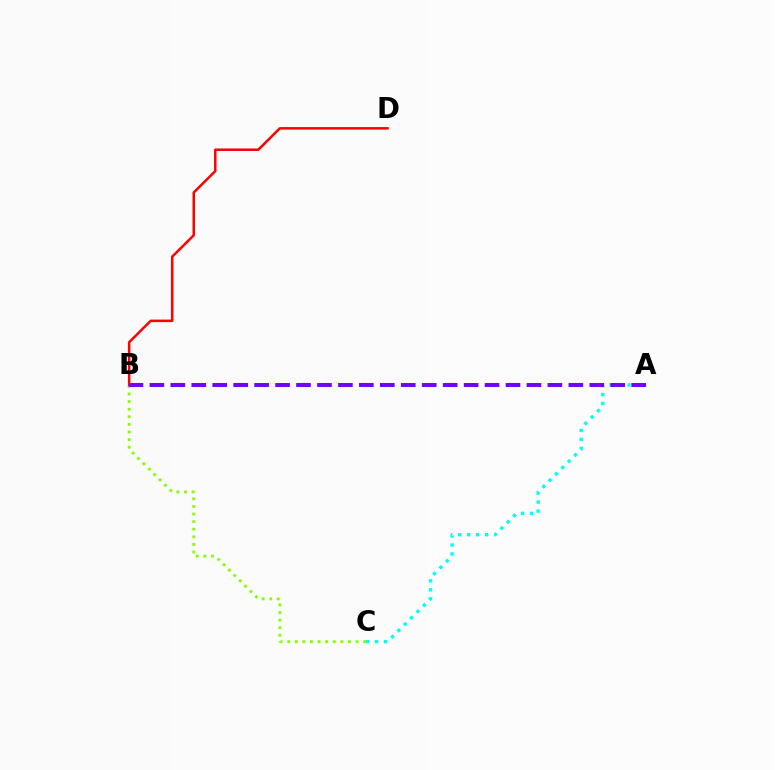{('B', 'C'): [{'color': '#84ff00', 'line_style': 'dotted', 'thickness': 2.06}], ('A', 'C'): [{'color': '#00fff6', 'line_style': 'dotted', 'thickness': 2.43}], ('B', 'D'): [{'color': '#ff0000', 'line_style': 'solid', 'thickness': 1.8}], ('A', 'B'): [{'color': '#7200ff', 'line_style': 'dashed', 'thickness': 2.85}]}